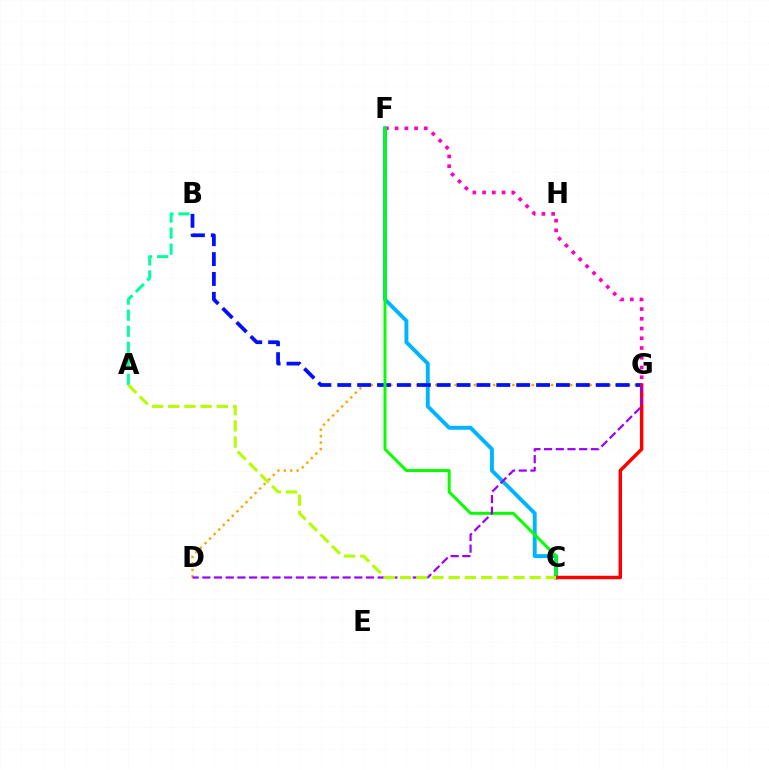{('F', 'G'): [{'color': '#ff00bd', 'line_style': 'dotted', 'thickness': 2.65}], ('D', 'G'): [{'color': '#ffa500', 'line_style': 'dotted', 'thickness': 1.75}, {'color': '#9b00ff', 'line_style': 'dashed', 'thickness': 1.59}], ('C', 'F'): [{'color': '#00b5ff', 'line_style': 'solid', 'thickness': 2.82}, {'color': '#08ff00', 'line_style': 'solid', 'thickness': 2.16}], ('A', 'B'): [{'color': '#00ff9d', 'line_style': 'dashed', 'thickness': 2.18}], ('B', 'G'): [{'color': '#0010ff', 'line_style': 'dashed', 'thickness': 2.7}], ('C', 'G'): [{'color': '#ff0000', 'line_style': 'solid', 'thickness': 2.49}], ('A', 'C'): [{'color': '#b3ff00', 'line_style': 'dashed', 'thickness': 2.2}]}